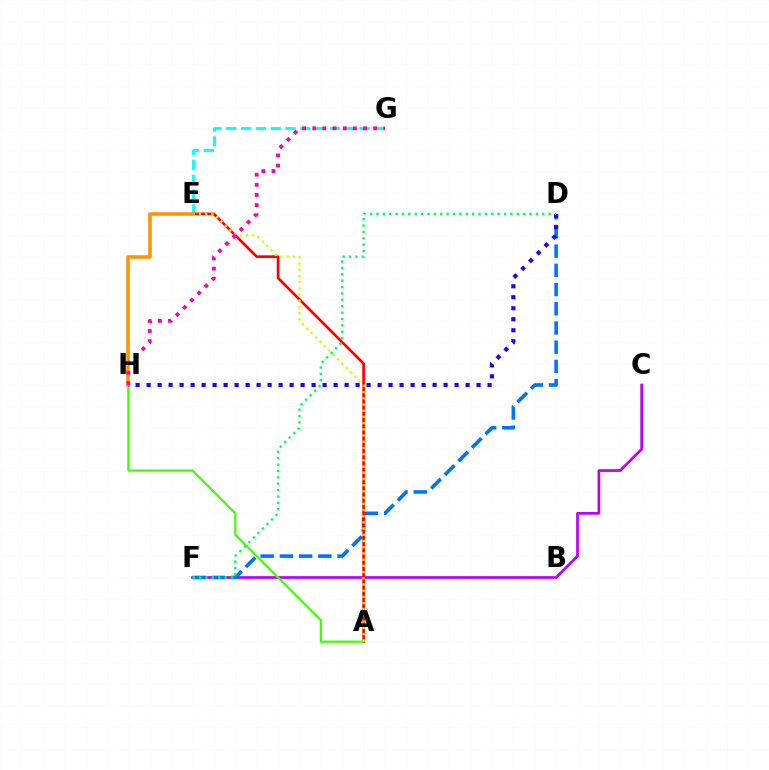{('C', 'F'): [{'color': '#b900ff', 'line_style': 'solid', 'thickness': 1.96}], ('E', 'G'): [{'color': '#00fff6', 'line_style': 'dashed', 'thickness': 2.01}], ('D', 'F'): [{'color': '#0074ff', 'line_style': 'dashed', 'thickness': 2.61}, {'color': '#00ff5c', 'line_style': 'dotted', 'thickness': 1.73}], ('A', 'E'): [{'color': '#ff0000', 'line_style': 'solid', 'thickness': 1.93}, {'color': '#d1ff00', 'line_style': 'dotted', 'thickness': 1.69}], ('A', 'H'): [{'color': '#3dff00', 'line_style': 'solid', 'thickness': 1.59}], ('E', 'H'): [{'color': '#ff9400', 'line_style': 'solid', 'thickness': 2.56}], ('D', 'H'): [{'color': '#2500ff', 'line_style': 'dotted', 'thickness': 2.99}], ('G', 'H'): [{'color': '#ff00ac', 'line_style': 'dotted', 'thickness': 2.76}]}